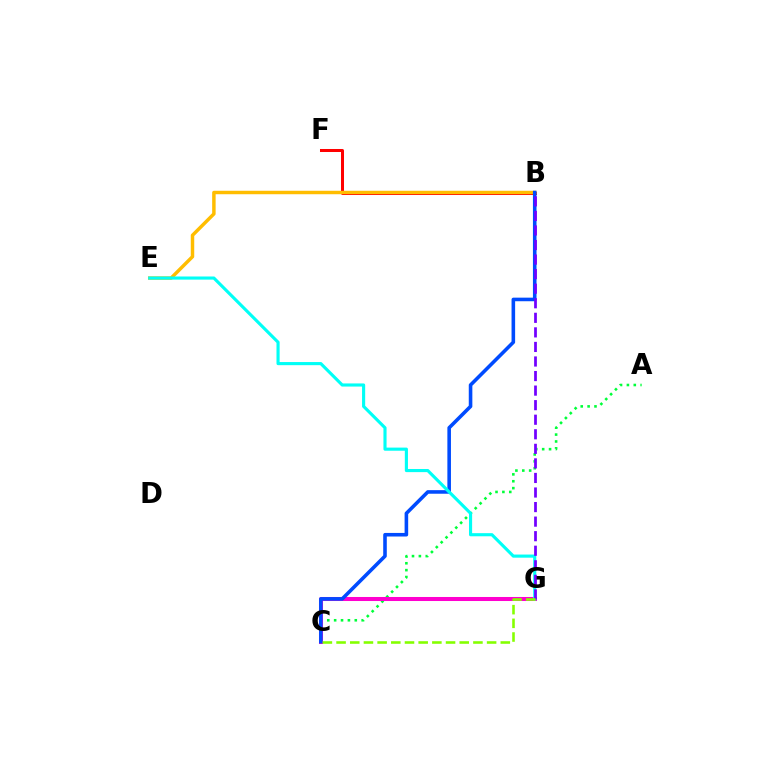{('B', 'F'): [{'color': '#ff0000', 'line_style': 'solid', 'thickness': 2.17}], ('A', 'C'): [{'color': '#00ff39', 'line_style': 'dotted', 'thickness': 1.87}], ('C', 'G'): [{'color': '#ff00cf', 'line_style': 'solid', 'thickness': 2.9}, {'color': '#84ff00', 'line_style': 'dashed', 'thickness': 1.86}], ('B', 'E'): [{'color': '#ffbd00', 'line_style': 'solid', 'thickness': 2.49}], ('B', 'C'): [{'color': '#004bff', 'line_style': 'solid', 'thickness': 2.58}], ('E', 'G'): [{'color': '#00fff6', 'line_style': 'solid', 'thickness': 2.25}], ('B', 'G'): [{'color': '#7200ff', 'line_style': 'dashed', 'thickness': 1.98}]}